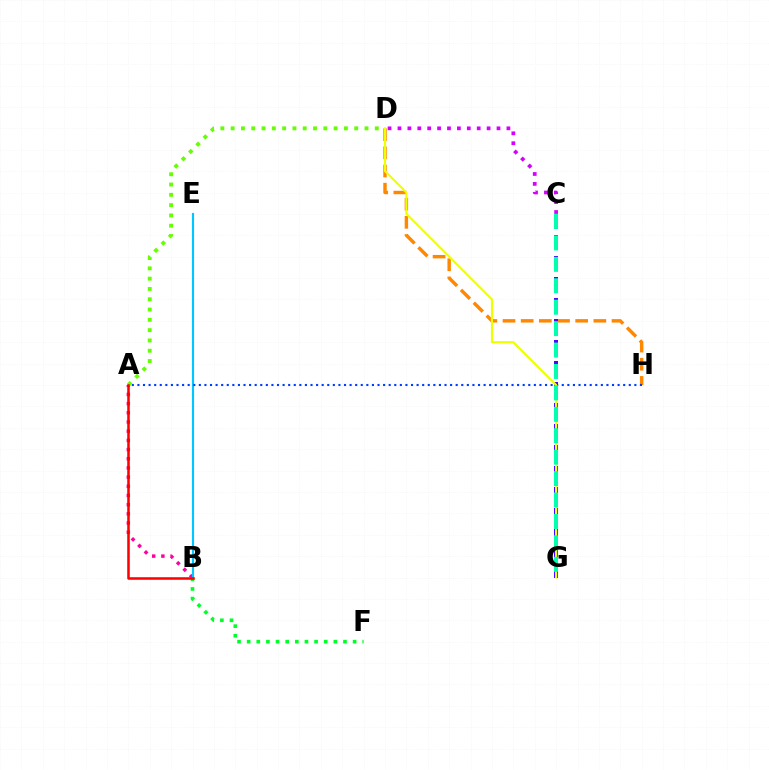{('A', 'B'): [{'color': '#ff00a0', 'line_style': 'dotted', 'thickness': 2.5}, {'color': '#ff0000', 'line_style': 'solid', 'thickness': 1.83}], ('B', 'E'): [{'color': '#00c7ff', 'line_style': 'solid', 'thickness': 1.54}], ('B', 'F'): [{'color': '#00ff27', 'line_style': 'dotted', 'thickness': 2.62}], ('D', 'H'): [{'color': '#ff8800', 'line_style': 'dashed', 'thickness': 2.47}], ('A', 'H'): [{'color': '#003fff', 'line_style': 'dotted', 'thickness': 1.52}], ('A', 'D'): [{'color': '#66ff00', 'line_style': 'dotted', 'thickness': 2.8}], ('C', 'G'): [{'color': '#4f00ff', 'line_style': 'dashed', 'thickness': 2.85}, {'color': '#00ffaf', 'line_style': 'dashed', 'thickness': 2.91}], ('D', 'G'): [{'color': '#eeff00', 'line_style': 'solid', 'thickness': 1.54}], ('C', 'D'): [{'color': '#d600ff', 'line_style': 'dotted', 'thickness': 2.69}]}